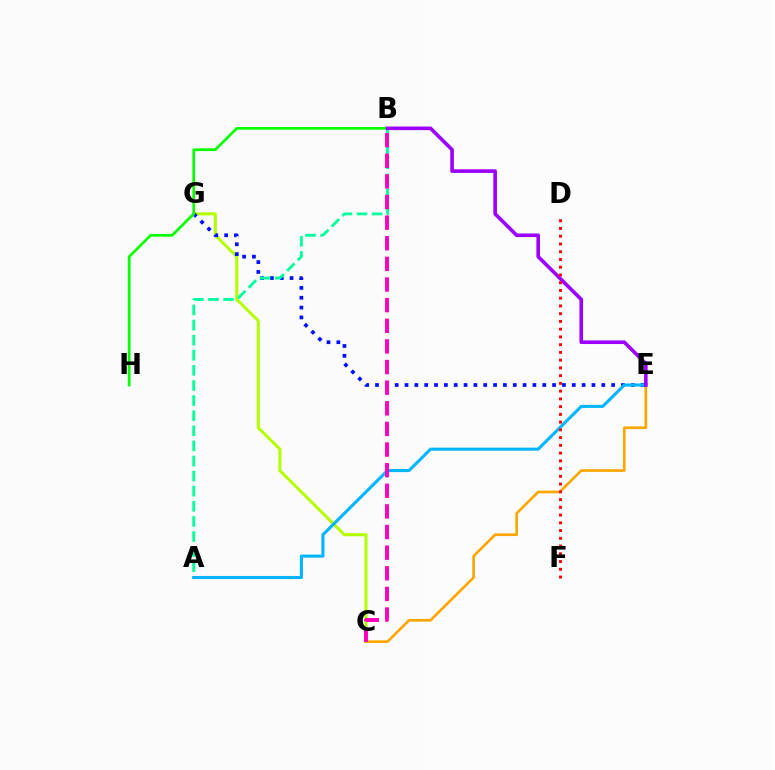{('C', 'G'): [{'color': '#b3ff00', 'line_style': 'solid', 'thickness': 2.19}], ('C', 'E'): [{'color': '#ffa500', 'line_style': 'solid', 'thickness': 1.92}], ('E', 'G'): [{'color': '#0010ff', 'line_style': 'dotted', 'thickness': 2.67}], ('A', 'B'): [{'color': '#00ff9d', 'line_style': 'dashed', 'thickness': 2.05}], ('B', 'H'): [{'color': '#08ff00', 'line_style': 'solid', 'thickness': 1.97}], ('A', 'E'): [{'color': '#00b5ff', 'line_style': 'solid', 'thickness': 2.21}], ('B', 'E'): [{'color': '#9b00ff', 'line_style': 'solid', 'thickness': 2.61}], ('B', 'C'): [{'color': '#ff00bd', 'line_style': 'dashed', 'thickness': 2.8}], ('D', 'F'): [{'color': '#ff0000', 'line_style': 'dotted', 'thickness': 2.1}]}